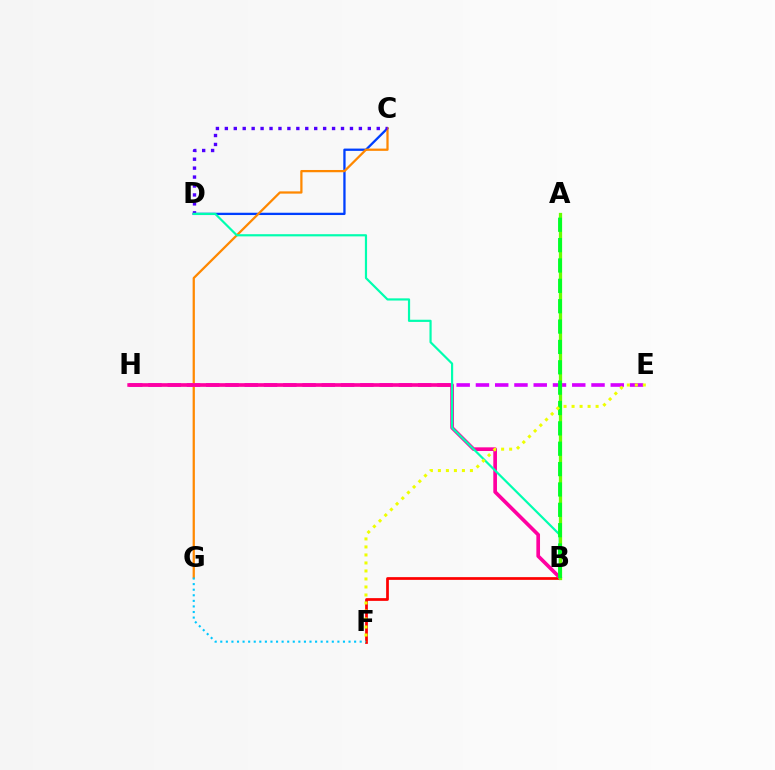{('C', 'D'): [{'color': '#003fff', 'line_style': 'solid', 'thickness': 1.65}, {'color': '#4f00ff', 'line_style': 'dotted', 'thickness': 2.43}], ('E', 'H'): [{'color': '#d600ff', 'line_style': 'dashed', 'thickness': 2.62}], ('C', 'G'): [{'color': '#ff8800', 'line_style': 'solid', 'thickness': 1.63}], ('B', 'F'): [{'color': '#ff0000', 'line_style': 'solid', 'thickness': 1.97}], ('B', 'H'): [{'color': '#ff00a0', 'line_style': 'solid', 'thickness': 2.64}], ('F', 'G'): [{'color': '#00c7ff', 'line_style': 'dotted', 'thickness': 1.52}], ('B', 'D'): [{'color': '#00ffaf', 'line_style': 'solid', 'thickness': 1.57}], ('A', 'B'): [{'color': '#66ff00', 'line_style': 'solid', 'thickness': 2.35}, {'color': '#00ff27', 'line_style': 'dashed', 'thickness': 2.77}], ('E', 'F'): [{'color': '#eeff00', 'line_style': 'dotted', 'thickness': 2.18}]}